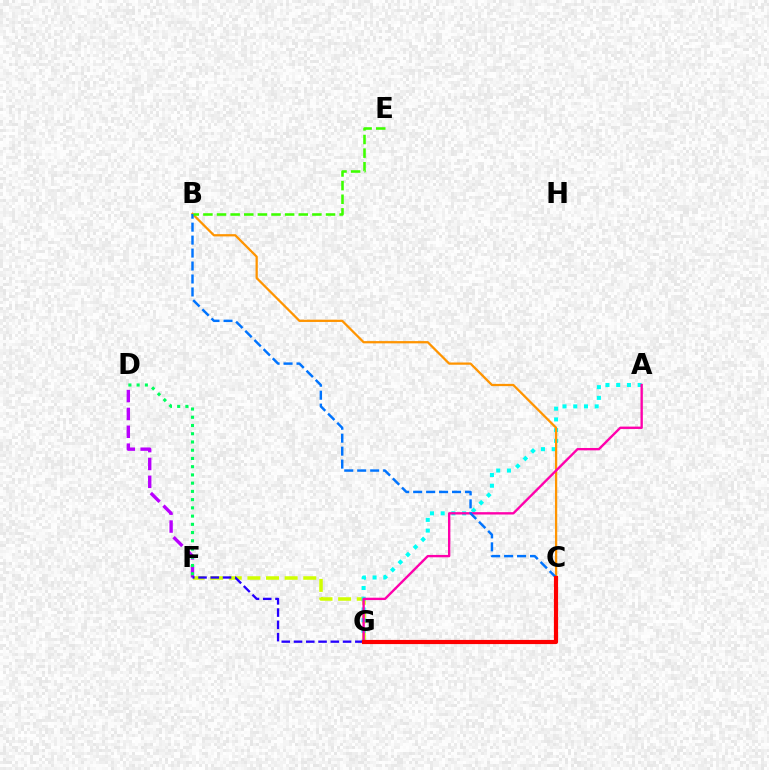{('F', 'G'): [{'color': '#d1ff00', 'line_style': 'dashed', 'thickness': 2.53}, {'color': '#2500ff', 'line_style': 'dashed', 'thickness': 1.67}], ('D', 'F'): [{'color': '#b900ff', 'line_style': 'dashed', 'thickness': 2.43}, {'color': '#00ff5c', 'line_style': 'dotted', 'thickness': 2.24}], ('A', 'G'): [{'color': '#00fff6', 'line_style': 'dotted', 'thickness': 2.91}, {'color': '#ff00ac', 'line_style': 'solid', 'thickness': 1.7}], ('B', 'C'): [{'color': '#ff9400', 'line_style': 'solid', 'thickness': 1.62}, {'color': '#0074ff', 'line_style': 'dashed', 'thickness': 1.76}], ('C', 'G'): [{'color': '#ff0000', 'line_style': 'solid', 'thickness': 2.99}], ('B', 'E'): [{'color': '#3dff00', 'line_style': 'dashed', 'thickness': 1.85}]}